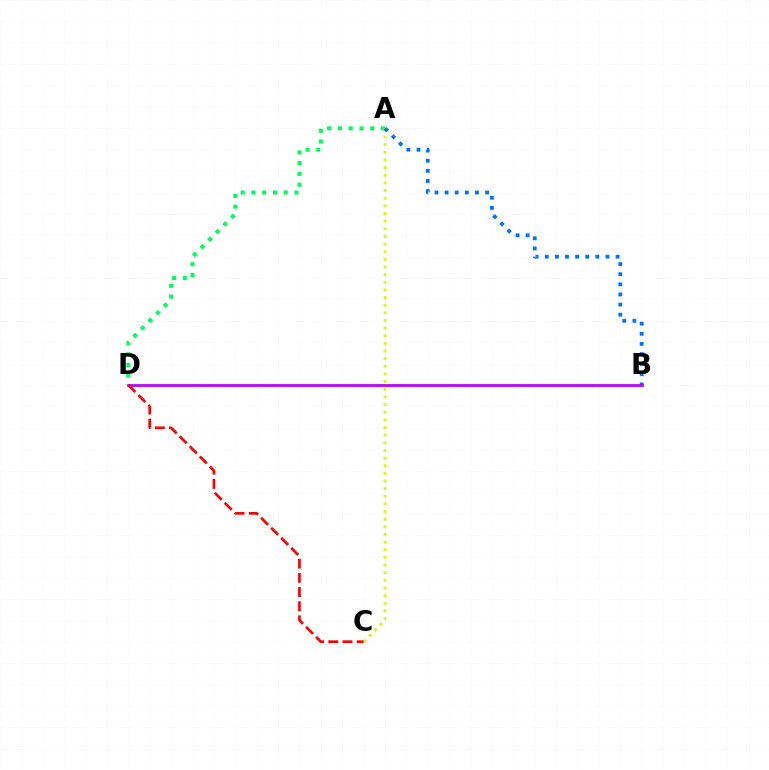{('A', 'D'): [{'color': '#00ff5c', 'line_style': 'dotted', 'thickness': 2.92}], ('A', 'C'): [{'color': '#d1ff00', 'line_style': 'dotted', 'thickness': 2.08}], ('A', 'B'): [{'color': '#0074ff', 'line_style': 'dotted', 'thickness': 2.75}], ('B', 'D'): [{'color': '#b900ff', 'line_style': 'solid', 'thickness': 1.97}], ('C', 'D'): [{'color': '#ff0000', 'line_style': 'dashed', 'thickness': 1.93}]}